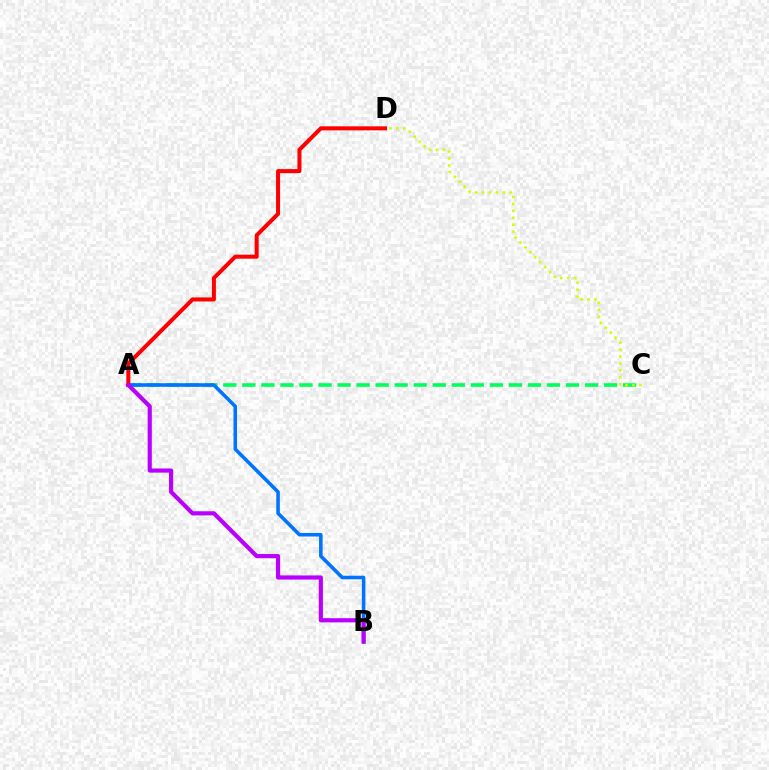{('A', 'C'): [{'color': '#00ff5c', 'line_style': 'dashed', 'thickness': 2.59}], ('C', 'D'): [{'color': '#d1ff00', 'line_style': 'dotted', 'thickness': 1.88}], ('A', 'B'): [{'color': '#0074ff', 'line_style': 'solid', 'thickness': 2.57}, {'color': '#b900ff', 'line_style': 'solid', 'thickness': 3.0}], ('A', 'D'): [{'color': '#ff0000', 'line_style': 'solid', 'thickness': 2.9}]}